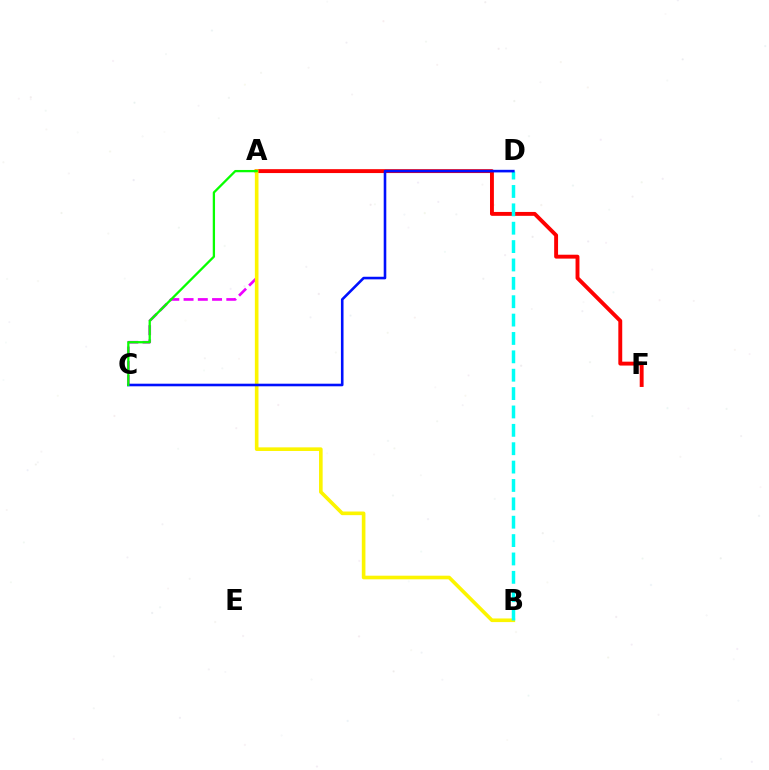{('A', 'F'): [{'color': '#ff0000', 'line_style': 'solid', 'thickness': 2.8}], ('A', 'C'): [{'color': '#ee00ff', 'line_style': 'dashed', 'thickness': 1.94}, {'color': '#08ff00', 'line_style': 'solid', 'thickness': 1.65}], ('A', 'B'): [{'color': '#fcf500', 'line_style': 'solid', 'thickness': 2.61}], ('B', 'D'): [{'color': '#00fff6', 'line_style': 'dashed', 'thickness': 2.5}], ('C', 'D'): [{'color': '#0010ff', 'line_style': 'solid', 'thickness': 1.87}]}